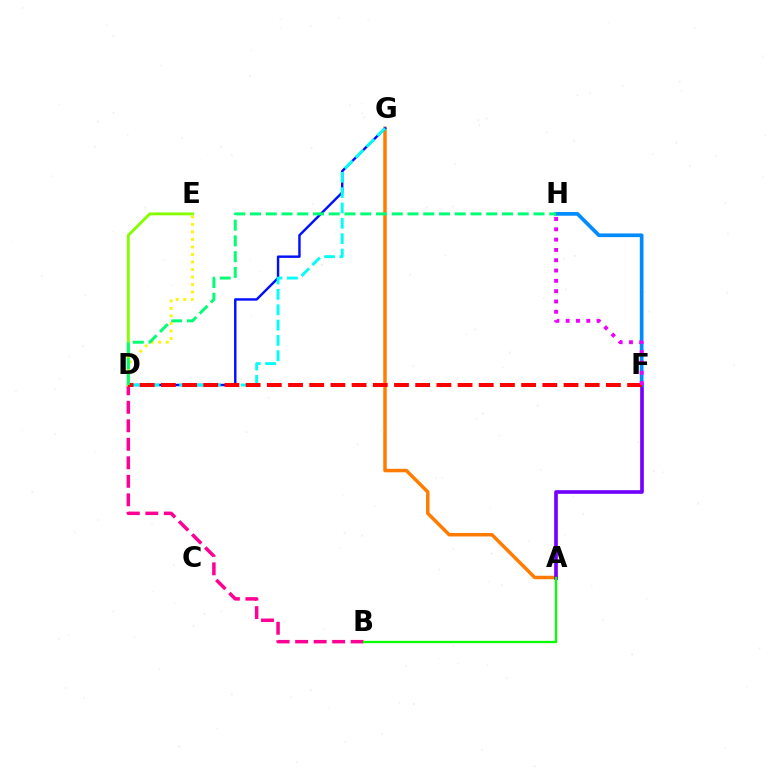{('A', 'G'): [{'color': '#ff7c00', 'line_style': 'solid', 'thickness': 2.51}], ('D', 'G'): [{'color': '#0010ff', 'line_style': 'solid', 'thickness': 1.75}, {'color': '#00fff6', 'line_style': 'dashed', 'thickness': 2.08}], ('B', 'D'): [{'color': '#ff0094', 'line_style': 'dashed', 'thickness': 2.51}], ('A', 'F'): [{'color': '#7200ff', 'line_style': 'solid', 'thickness': 2.63}], ('D', 'E'): [{'color': '#84ff00', 'line_style': 'solid', 'thickness': 2.07}, {'color': '#fcf500', 'line_style': 'dotted', 'thickness': 2.05}], ('F', 'H'): [{'color': '#008cff', 'line_style': 'solid', 'thickness': 2.66}, {'color': '#ee00ff', 'line_style': 'dotted', 'thickness': 2.8}], ('D', 'F'): [{'color': '#ff0000', 'line_style': 'dashed', 'thickness': 2.88}], ('A', 'B'): [{'color': '#08ff00', 'line_style': 'solid', 'thickness': 1.66}], ('D', 'H'): [{'color': '#00ff74', 'line_style': 'dashed', 'thickness': 2.14}]}